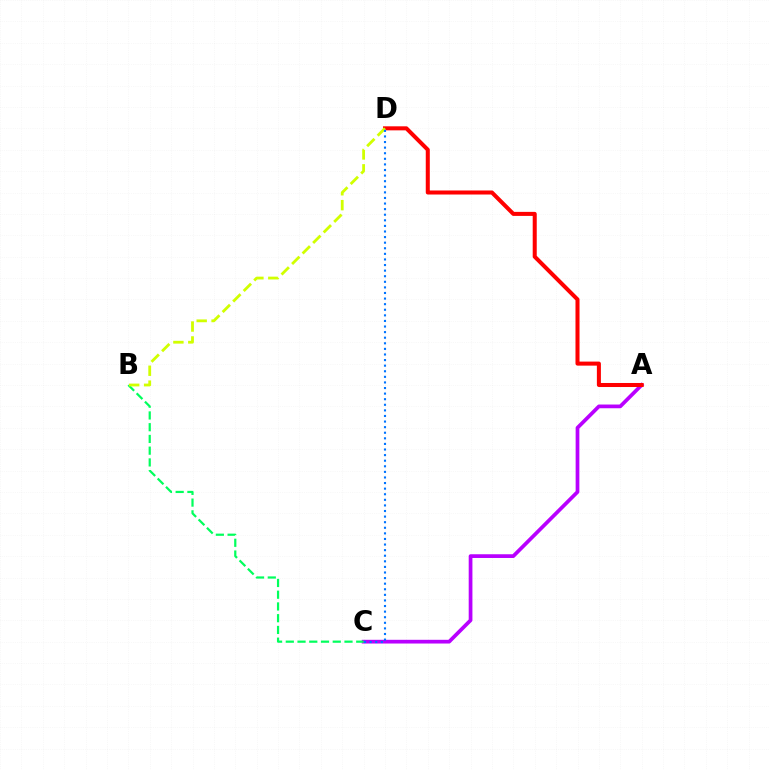{('A', 'C'): [{'color': '#b900ff', 'line_style': 'solid', 'thickness': 2.68}], ('A', 'D'): [{'color': '#ff0000', 'line_style': 'solid', 'thickness': 2.9}], ('B', 'C'): [{'color': '#00ff5c', 'line_style': 'dashed', 'thickness': 1.59}], ('B', 'D'): [{'color': '#d1ff00', 'line_style': 'dashed', 'thickness': 2.02}], ('C', 'D'): [{'color': '#0074ff', 'line_style': 'dotted', 'thickness': 1.52}]}